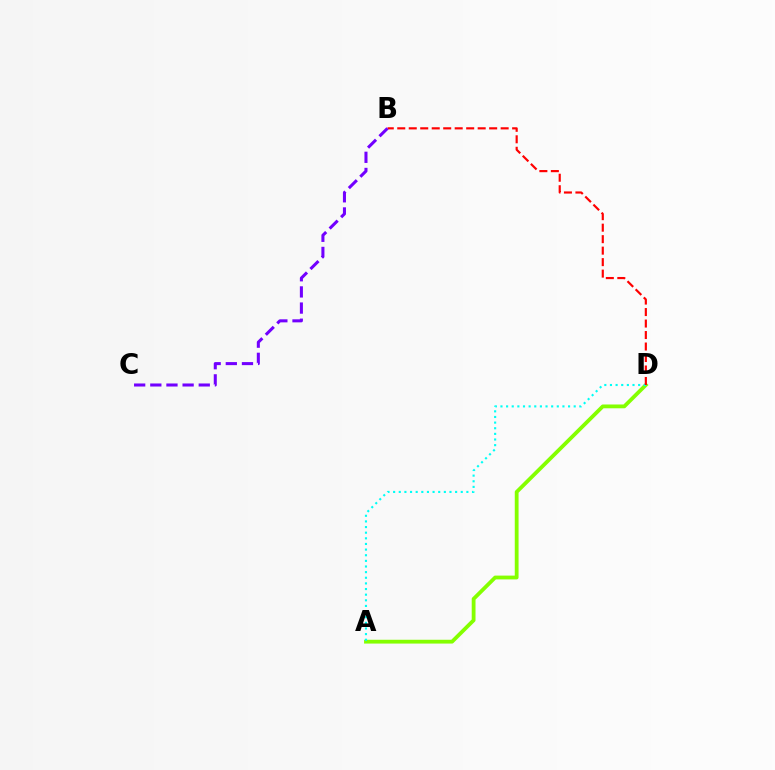{('A', 'D'): [{'color': '#84ff00', 'line_style': 'solid', 'thickness': 2.74}, {'color': '#00fff6', 'line_style': 'dotted', 'thickness': 1.53}], ('B', 'D'): [{'color': '#ff0000', 'line_style': 'dashed', 'thickness': 1.56}], ('B', 'C'): [{'color': '#7200ff', 'line_style': 'dashed', 'thickness': 2.19}]}